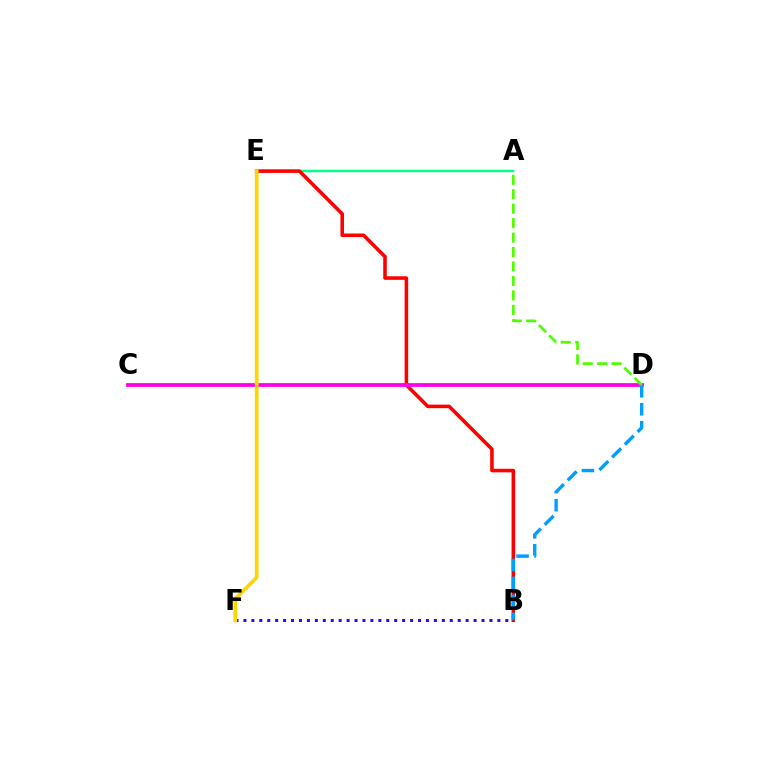{('A', 'E'): [{'color': '#00ff86', 'line_style': 'solid', 'thickness': 1.76}], ('B', 'E'): [{'color': '#ff0000', 'line_style': 'solid', 'thickness': 2.57}], ('C', 'D'): [{'color': '#ff00ed', 'line_style': 'solid', 'thickness': 2.7}], ('B', 'D'): [{'color': '#009eff', 'line_style': 'dashed', 'thickness': 2.44}], ('A', 'D'): [{'color': '#4fff00', 'line_style': 'dashed', 'thickness': 1.96}], ('B', 'F'): [{'color': '#3700ff', 'line_style': 'dotted', 'thickness': 2.16}], ('E', 'F'): [{'color': '#ffd500', 'line_style': 'solid', 'thickness': 2.66}]}